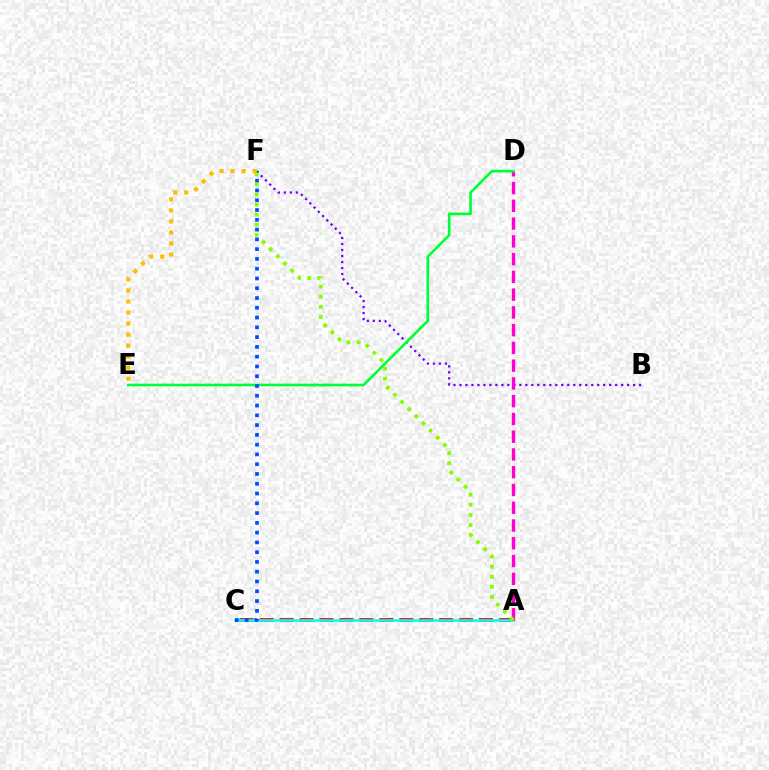{('A', 'C'): [{'color': '#ff0000', 'line_style': 'dashed', 'thickness': 2.71}, {'color': '#00fff6', 'line_style': 'solid', 'thickness': 1.88}], ('B', 'F'): [{'color': '#7200ff', 'line_style': 'dotted', 'thickness': 1.63}], ('A', 'D'): [{'color': '#ff00cf', 'line_style': 'dashed', 'thickness': 2.41}], ('D', 'E'): [{'color': '#00ff39', 'line_style': 'solid', 'thickness': 1.9}], ('C', 'F'): [{'color': '#004bff', 'line_style': 'dotted', 'thickness': 2.66}], ('A', 'F'): [{'color': '#84ff00', 'line_style': 'dotted', 'thickness': 2.74}], ('E', 'F'): [{'color': '#ffbd00', 'line_style': 'dotted', 'thickness': 3.0}]}